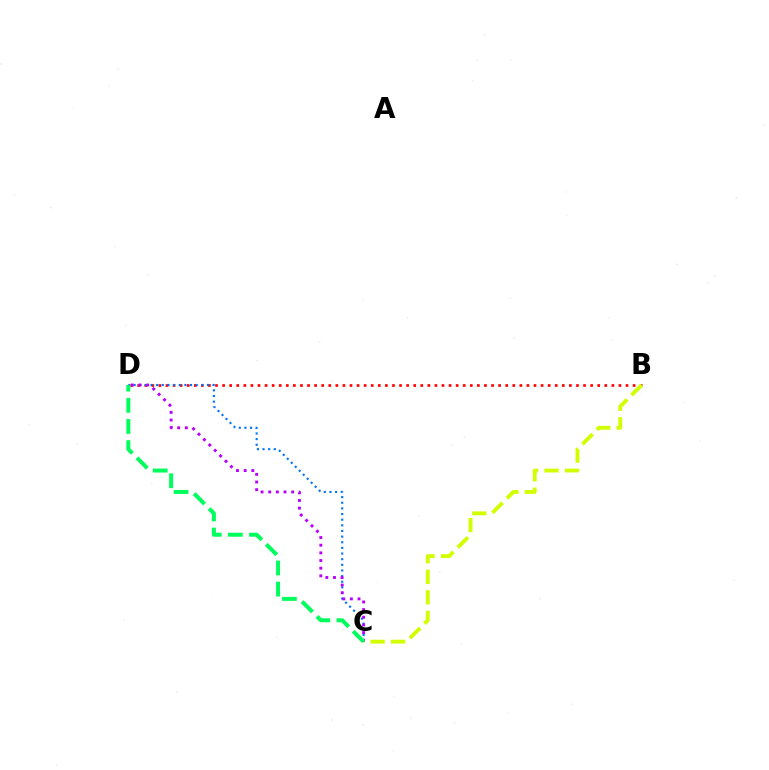{('B', 'D'): [{'color': '#ff0000', 'line_style': 'dotted', 'thickness': 1.92}], ('C', 'D'): [{'color': '#0074ff', 'line_style': 'dotted', 'thickness': 1.53}, {'color': '#b900ff', 'line_style': 'dotted', 'thickness': 2.08}, {'color': '#00ff5c', 'line_style': 'dashed', 'thickness': 2.87}], ('B', 'C'): [{'color': '#d1ff00', 'line_style': 'dashed', 'thickness': 2.78}]}